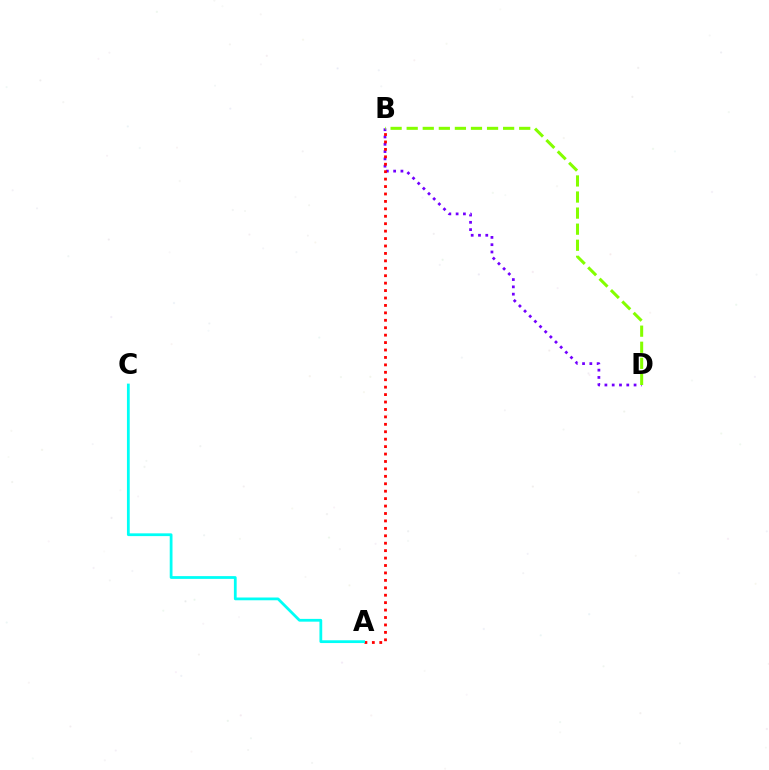{('B', 'D'): [{'color': '#7200ff', 'line_style': 'dotted', 'thickness': 1.98}, {'color': '#84ff00', 'line_style': 'dashed', 'thickness': 2.18}], ('A', 'B'): [{'color': '#ff0000', 'line_style': 'dotted', 'thickness': 2.02}], ('A', 'C'): [{'color': '#00fff6', 'line_style': 'solid', 'thickness': 2.0}]}